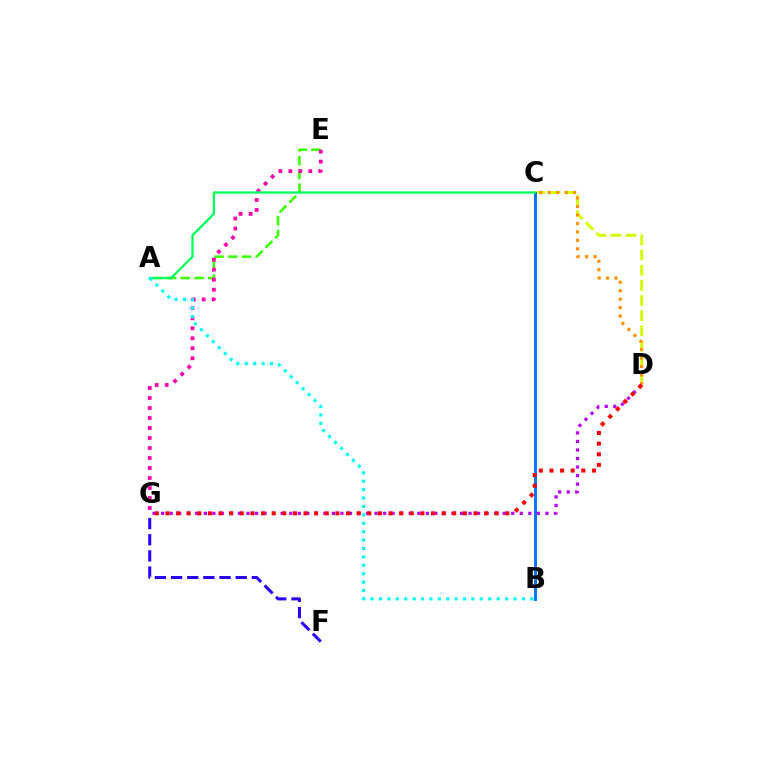{('C', 'D'): [{'color': '#d1ff00', 'line_style': 'dashed', 'thickness': 2.06}, {'color': '#ff9400', 'line_style': 'dotted', 'thickness': 2.3}], ('B', 'C'): [{'color': '#0074ff', 'line_style': 'solid', 'thickness': 2.08}], ('D', 'G'): [{'color': '#b900ff', 'line_style': 'dotted', 'thickness': 2.32}, {'color': '#ff0000', 'line_style': 'dotted', 'thickness': 2.89}], ('F', 'G'): [{'color': '#2500ff', 'line_style': 'dashed', 'thickness': 2.19}], ('A', 'E'): [{'color': '#3dff00', 'line_style': 'dashed', 'thickness': 1.87}], ('E', 'G'): [{'color': '#ff00ac', 'line_style': 'dotted', 'thickness': 2.72}], ('A', 'C'): [{'color': '#00ff5c', 'line_style': 'solid', 'thickness': 1.65}], ('A', 'B'): [{'color': '#00fff6', 'line_style': 'dotted', 'thickness': 2.28}]}